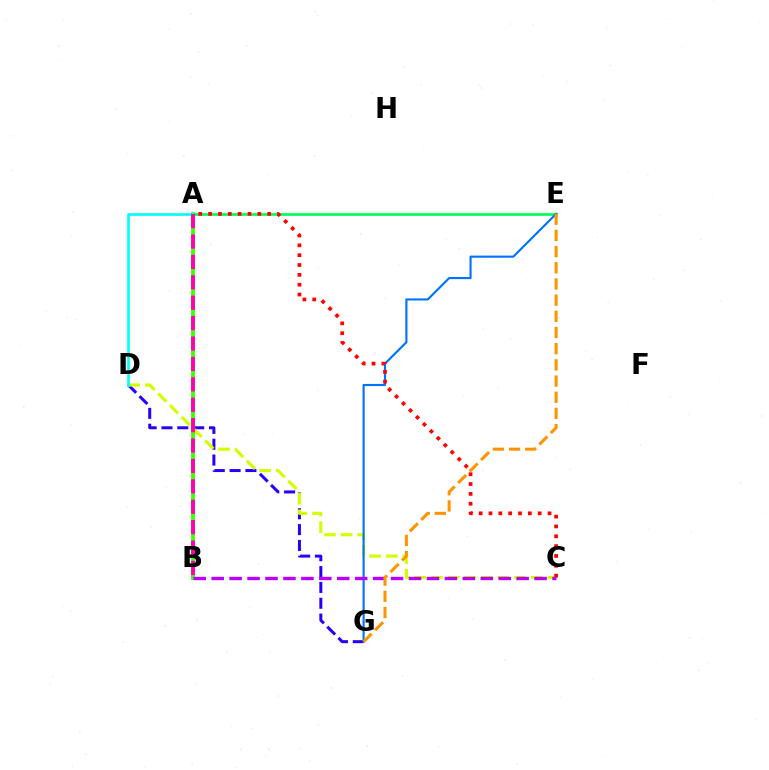{('D', 'G'): [{'color': '#2500ff', 'line_style': 'dashed', 'thickness': 2.15}], ('A', 'E'): [{'color': '#00ff5c', 'line_style': 'solid', 'thickness': 1.92}], ('C', 'D'): [{'color': '#d1ff00', 'line_style': 'dashed', 'thickness': 2.26}], ('A', 'B'): [{'color': '#3dff00', 'line_style': 'solid', 'thickness': 2.75}, {'color': '#ff00ac', 'line_style': 'dashed', 'thickness': 2.77}], ('E', 'G'): [{'color': '#0074ff', 'line_style': 'solid', 'thickness': 1.54}, {'color': '#ff9400', 'line_style': 'dashed', 'thickness': 2.2}], ('A', 'C'): [{'color': '#ff0000', 'line_style': 'dotted', 'thickness': 2.67}], ('A', 'D'): [{'color': '#00fff6', 'line_style': 'solid', 'thickness': 1.88}], ('B', 'C'): [{'color': '#b900ff', 'line_style': 'dashed', 'thickness': 2.44}]}